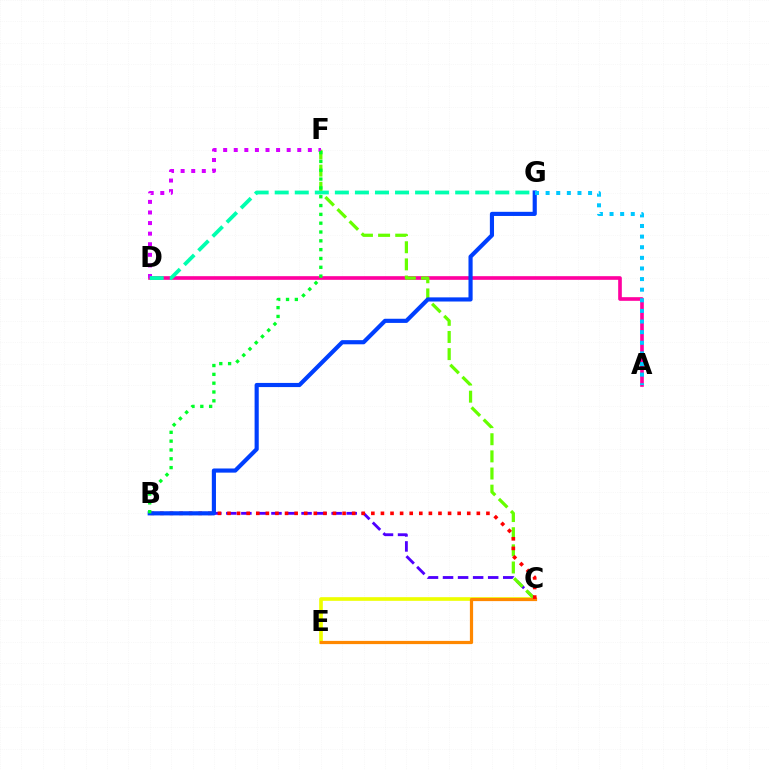{('B', 'C'): [{'color': '#4f00ff', 'line_style': 'dashed', 'thickness': 2.04}, {'color': '#ff0000', 'line_style': 'dotted', 'thickness': 2.61}], ('C', 'E'): [{'color': '#eeff00', 'line_style': 'solid', 'thickness': 2.62}, {'color': '#ff8800', 'line_style': 'solid', 'thickness': 2.31}], ('A', 'D'): [{'color': '#ff00a0', 'line_style': 'solid', 'thickness': 2.63}], ('C', 'F'): [{'color': '#66ff00', 'line_style': 'dashed', 'thickness': 2.33}], ('B', 'G'): [{'color': '#003fff', 'line_style': 'solid', 'thickness': 2.99}], ('A', 'G'): [{'color': '#00c7ff', 'line_style': 'dotted', 'thickness': 2.88}], ('D', 'F'): [{'color': '#d600ff', 'line_style': 'dotted', 'thickness': 2.88}], ('B', 'F'): [{'color': '#00ff27', 'line_style': 'dotted', 'thickness': 2.4}], ('D', 'G'): [{'color': '#00ffaf', 'line_style': 'dashed', 'thickness': 2.72}]}